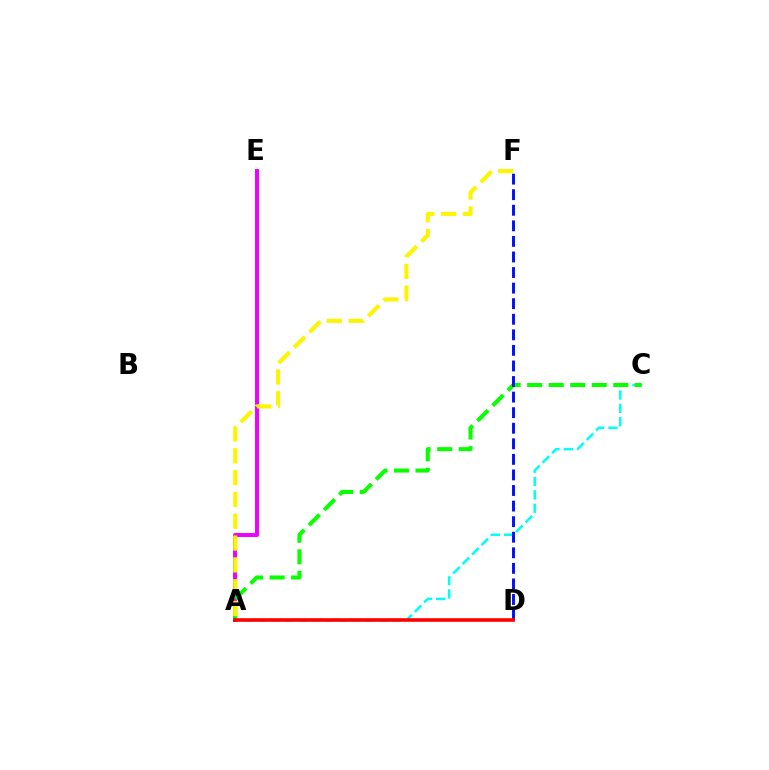{('A', 'C'): [{'color': '#00fff6', 'line_style': 'dashed', 'thickness': 1.82}, {'color': '#08ff00', 'line_style': 'dashed', 'thickness': 2.92}], ('A', 'E'): [{'color': '#ee00ff', 'line_style': 'solid', 'thickness': 2.85}], ('D', 'F'): [{'color': '#0010ff', 'line_style': 'dashed', 'thickness': 2.12}], ('A', 'F'): [{'color': '#fcf500', 'line_style': 'dashed', 'thickness': 2.96}], ('A', 'D'): [{'color': '#ff0000', 'line_style': 'solid', 'thickness': 2.59}]}